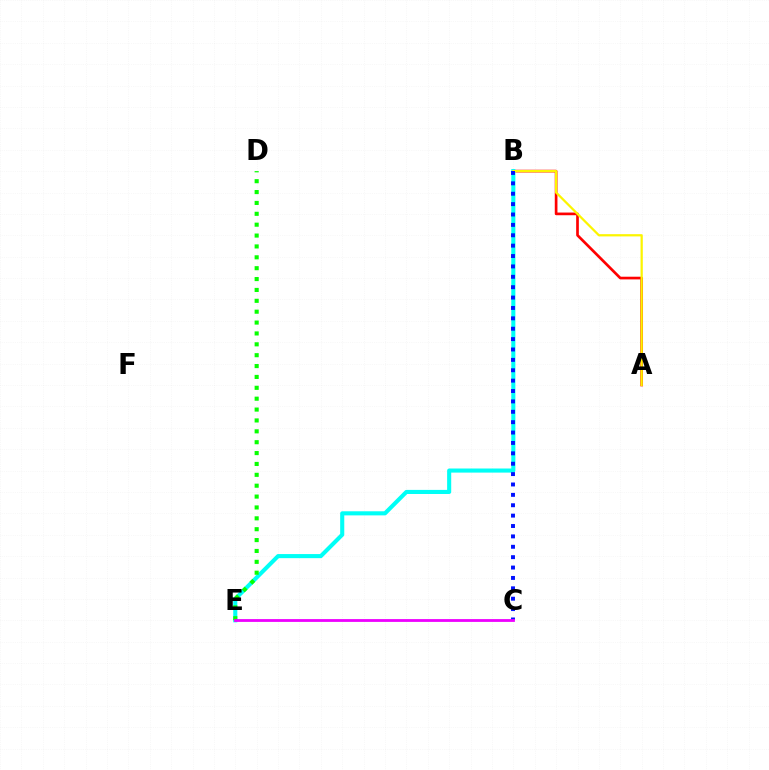{('A', 'B'): [{'color': '#ff0000', 'line_style': 'solid', 'thickness': 1.93}, {'color': '#fcf500', 'line_style': 'solid', 'thickness': 1.62}], ('B', 'E'): [{'color': '#00fff6', 'line_style': 'solid', 'thickness': 2.95}], ('B', 'C'): [{'color': '#0010ff', 'line_style': 'dotted', 'thickness': 2.82}], ('D', 'E'): [{'color': '#08ff00', 'line_style': 'dotted', 'thickness': 2.95}], ('C', 'E'): [{'color': '#ee00ff', 'line_style': 'solid', 'thickness': 2.02}]}